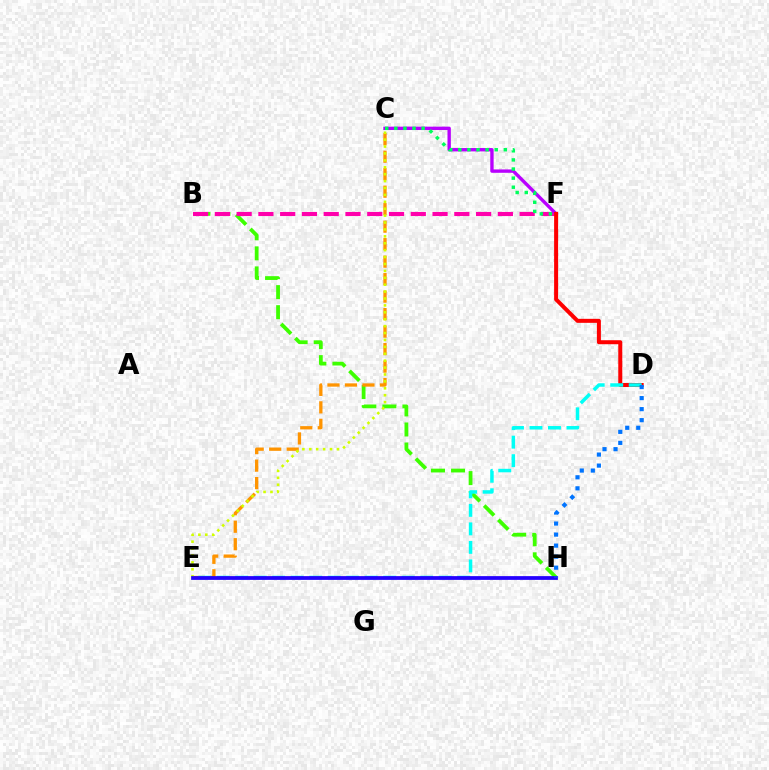{('B', 'H'): [{'color': '#3dff00', 'line_style': 'dashed', 'thickness': 2.72}], ('B', 'F'): [{'color': '#ff00ac', 'line_style': 'dashed', 'thickness': 2.96}], ('C', 'F'): [{'color': '#b900ff', 'line_style': 'solid', 'thickness': 2.42}, {'color': '#00ff5c', 'line_style': 'dotted', 'thickness': 2.47}], ('D', 'F'): [{'color': '#ff0000', 'line_style': 'solid', 'thickness': 2.88}], ('C', 'E'): [{'color': '#ff9400', 'line_style': 'dashed', 'thickness': 2.38}, {'color': '#d1ff00', 'line_style': 'dotted', 'thickness': 1.88}], ('D', 'E'): [{'color': '#00fff6', 'line_style': 'dashed', 'thickness': 2.51}], ('E', 'H'): [{'color': '#2500ff', 'line_style': 'solid', 'thickness': 2.71}], ('D', 'H'): [{'color': '#0074ff', 'line_style': 'dotted', 'thickness': 3.0}]}